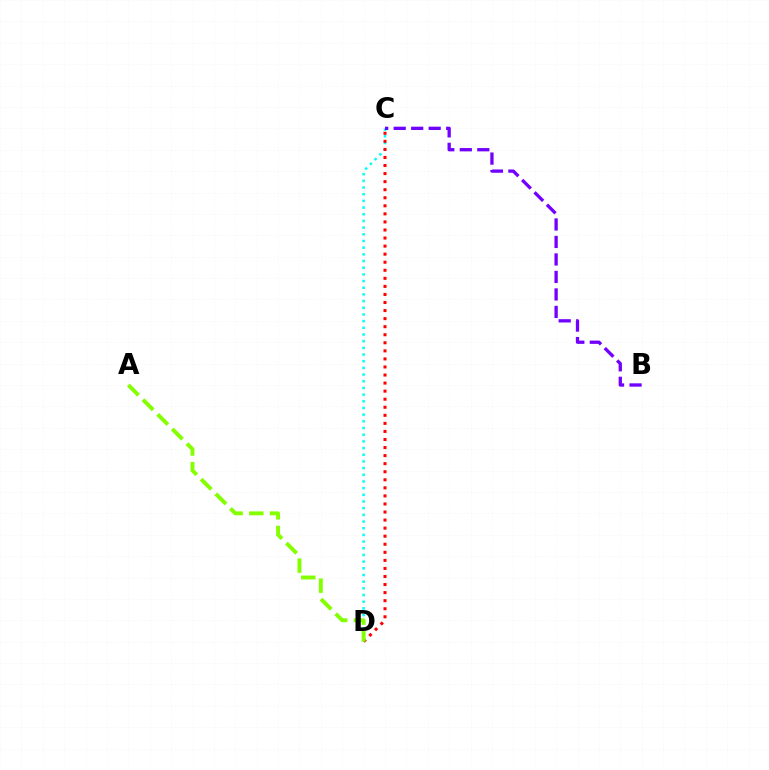{('C', 'D'): [{'color': '#00fff6', 'line_style': 'dotted', 'thickness': 1.81}, {'color': '#ff0000', 'line_style': 'dotted', 'thickness': 2.19}], ('B', 'C'): [{'color': '#7200ff', 'line_style': 'dashed', 'thickness': 2.38}], ('A', 'D'): [{'color': '#84ff00', 'line_style': 'dashed', 'thickness': 2.81}]}